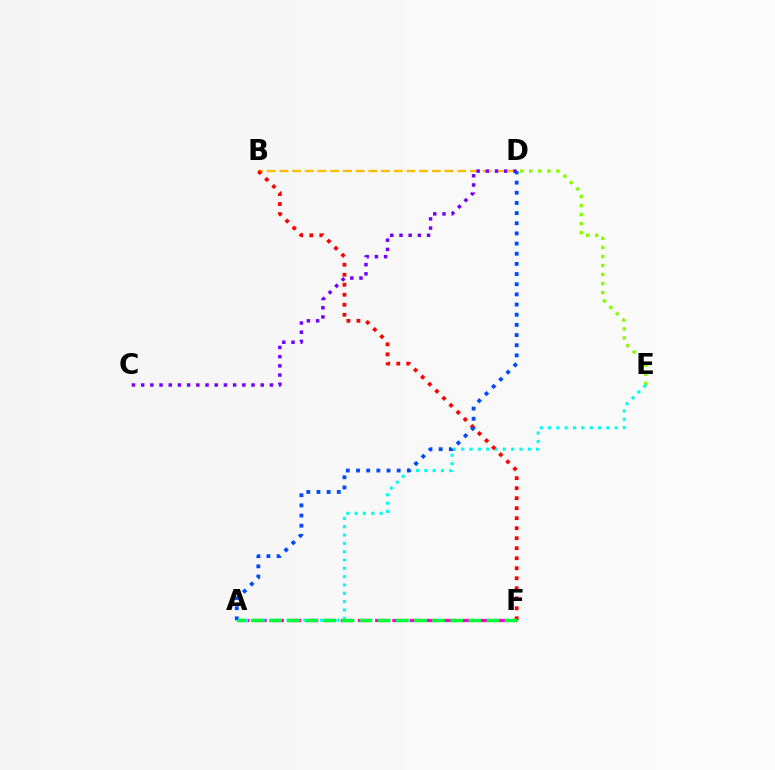{('B', 'D'): [{'color': '#ffbd00', 'line_style': 'dashed', 'thickness': 1.73}], ('A', 'F'): [{'color': '#ff00cf', 'line_style': 'dashed', 'thickness': 2.34}, {'color': '#00ff39', 'line_style': 'dashed', 'thickness': 2.46}], ('D', 'E'): [{'color': '#84ff00', 'line_style': 'dotted', 'thickness': 2.46}], ('A', 'E'): [{'color': '#00fff6', 'line_style': 'dotted', 'thickness': 2.26}], ('B', 'F'): [{'color': '#ff0000', 'line_style': 'dotted', 'thickness': 2.72}], ('C', 'D'): [{'color': '#7200ff', 'line_style': 'dotted', 'thickness': 2.5}], ('A', 'D'): [{'color': '#004bff', 'line_style': 'dotted', 'thickness': 2.76}]}